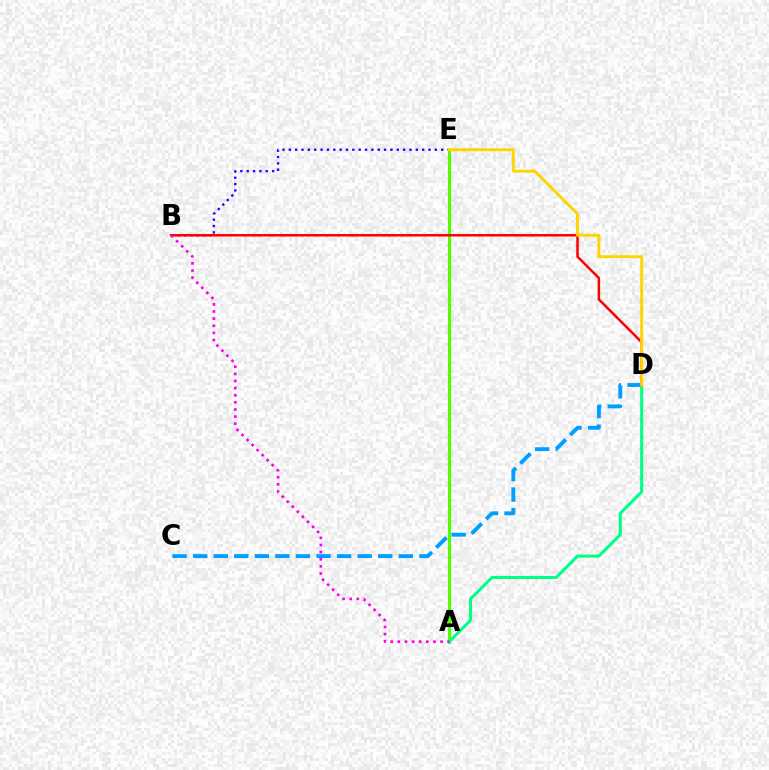{('B', 'E'): [{'color': '#3700ff', 'line_style': 'dotted', 'thickness': 1.73}], ('A', 'E'): [{'color': '#4fff00', 'line_style': 'solid', 'thickness': 2.24}], ('C', 'D'): [{'color': '#009eff', 'line_style': 'dashed', 'thickness': 2.79}], ('A', 'D'): [{'color': '#00ff86', 'line_style': 'solid', 'thickness': 2.18}], ('B', 'D'): [{'color': '#ff0000', 'line_style': 'solid', 'thickness': 1.8}], ('D', 'E'): [{'color': '#ffd500', 'line_style': 'solid', 'thickness': 2.11}], ('A', 'B'): [{'color': '#ff00ed', 'line_style': 'dotted', 'thickness': 1.94}]}